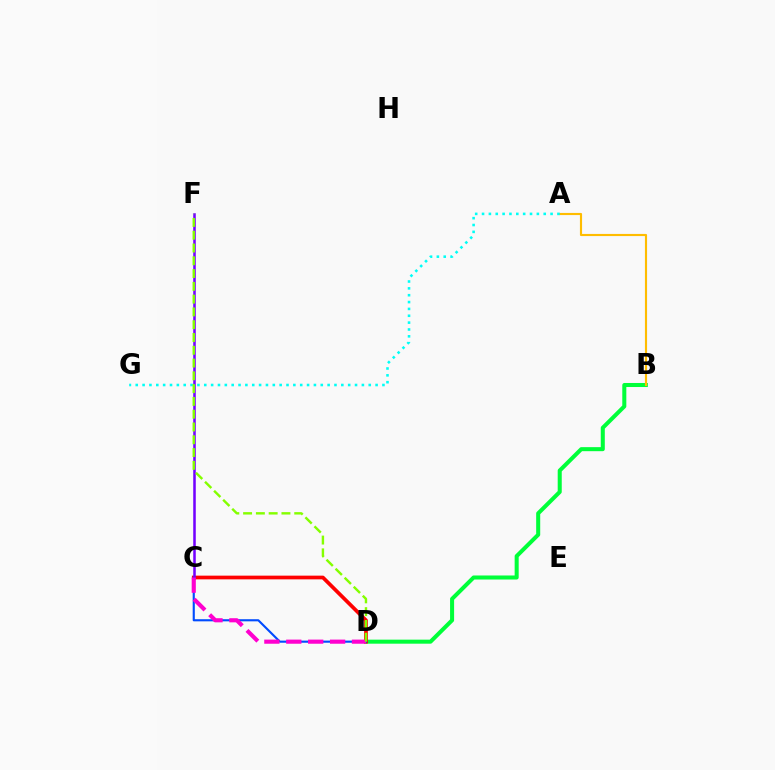{('B', 'D'): [{'color': '#00ff39', 'line_style': 'solid', 'thickness': 2.91}], ('C', 'D'): [{'color': '#ff0000', 'line_style': 'solid', 'thickness': 2.67}, {'color': '#004bff', 'line_style': 'solid', 'thickness': 1.53}, {'color': '#ff00cf', 'line_style': 'dashed', 'thickness': 2.98}], ('A', 'B'): [{'color': '#ffbd00', 'line_style': 'solid', 'thickness': 1.54}], ('A', 'G'): [{'color': '#00fff6', 'line_style': 'dotted', 'thickness': 1.86}], ('C', 'F'): [{'color': '#7200ff', 'line_style': 'solid', 'thickness': 1.83}], ('D', 'F'): [{'color': '#84ff00', 'line_style': 'dashed', 'thickness': 1.74}]}